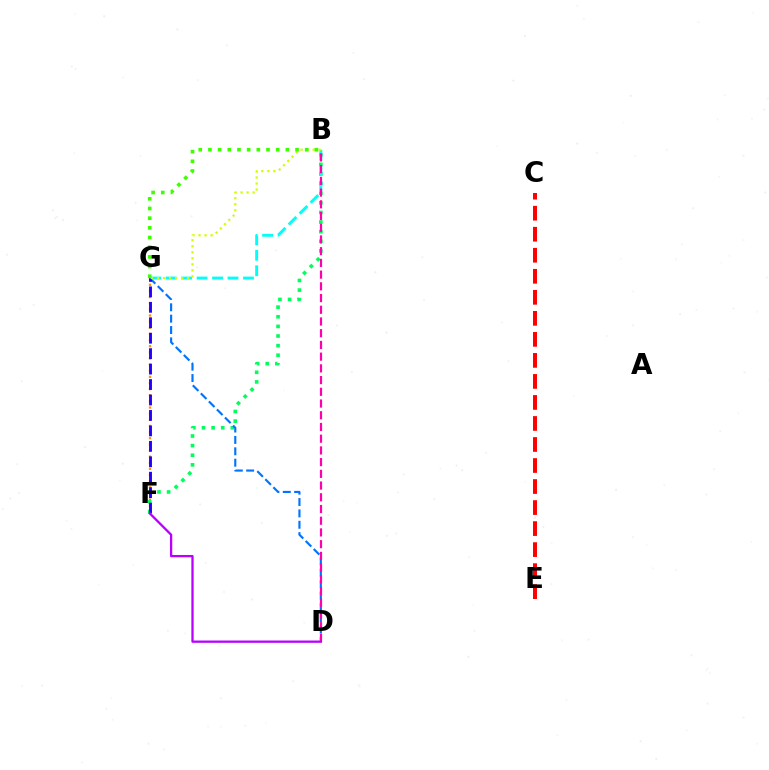{('F', 'G'): [{'color': '#ff9400', 'line_style': 'dotted', 'thickness': 1.67}, {'color': '#2500ff', 'line_style': 'dashed', 'thickness': 2.1}], ('B', 'F'): [{'color': '#00ff5c', 'line_style': 'dotted', 'thickness': 2.61}], ('D', 'G'): [{'color': '#0074ff', 'line_style': 'dashed', 'thickness': 1.55}], ('B', 'G'): [{'color': '#00fff6', 'line_style': 'dashed', 'thickness': 2.1}, {'color': '#d1ff00', 'line_style': 'dotted', 'thickness': 1.64}, {'color': '#3dff00', 'line_style': 'dotted', 'thickness': 2.63}], ('B', 'D'): [{'color': '#ff00ac', 'line_style': 'dashed', 'thickness': 1.59}], ('D', 'F'): [{'color': '#b900ff', 'line_style': 'solid', 'thickness': 1.64}], ('C', 'E'): [{'color': '#ff0000', 'line_style': 'dashed', 'thickness': 2.86}]}